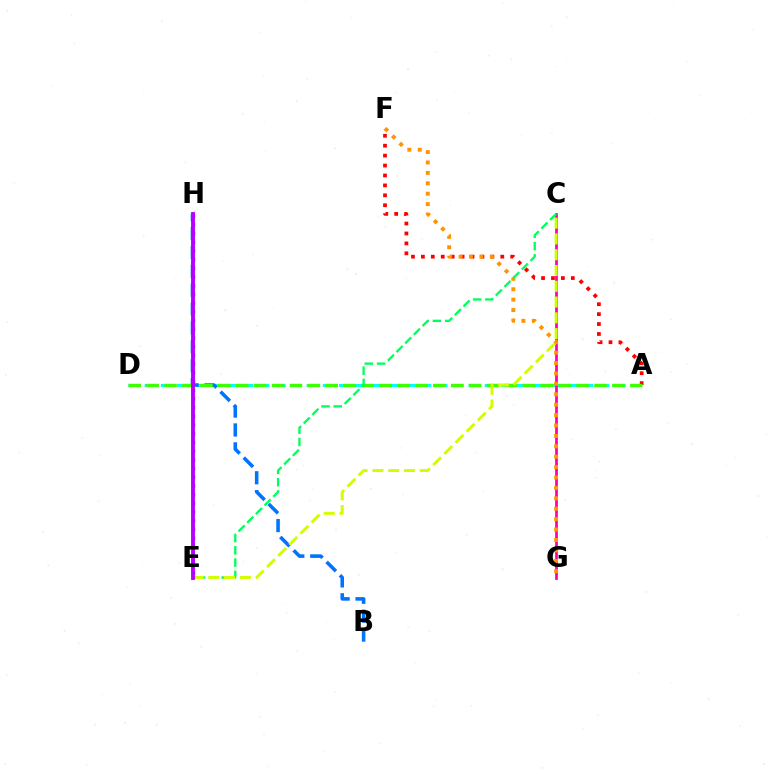{('A', 'D'): [{'color': '#00fff6', 'line_style': 'dashed', 'thickness': 2.2}, {'color': '#3dff00', 'line_style': 'dashed', 'thickness': 2.43}], ('A', 'F'): [{'color': '#ff0000', 'line_style': 'dotted', 'thickness': 2.7}], ('C', 'G'): [{'color': '#ff00ac', 'line_style': 'solid', 'thickness': 1.96}], ('B', 'H'): [{'color': '#0074ff', 'line_style': 'dashed', 'thickness': 2.57}], ('F', 'G'): [{'color': '#ff9400', 'line_style': 'dotted', 'thickness': 2.83}], ('C', 'E'): [{'color': '#00ff5c', 'line_style': 'dashed', 'thickness': 1.67}, {'color': '#d1ff00', 'line_style': 'dashed', 'thickness': 2.14}], ('E', 'H'): [{'color': '#2500ff', 'line_style': 'dotted', 'thickness': 2.37}, {'color': '#b900ff', 'line_style': 'solid', 'thickness': 2.8}]}